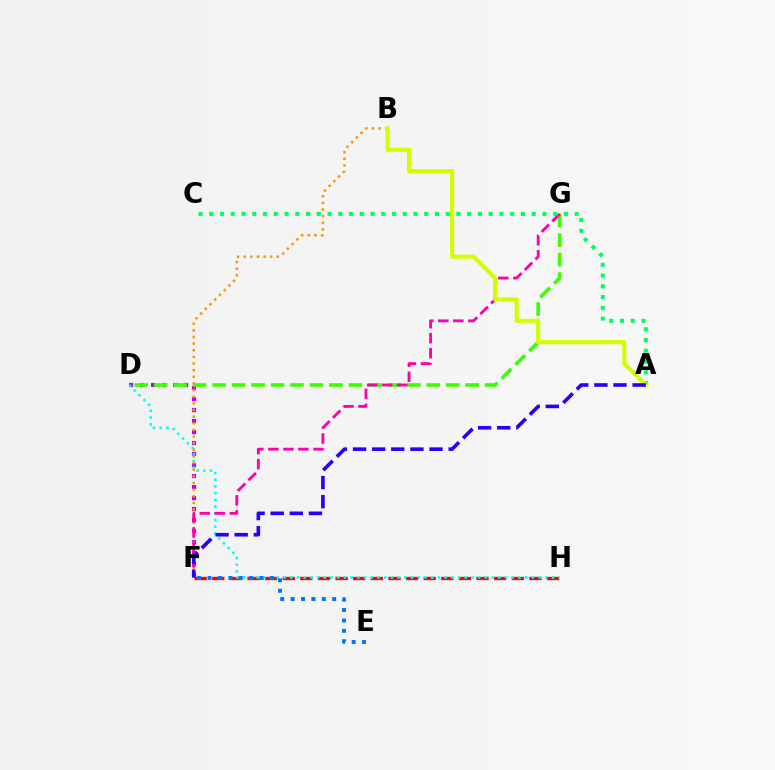{('F', 'H'): [{'color': '#ff0000', 'line_style': 'dashed', 'thickness': 2.39}], ('D', 'F'): [{'color': '#b900ff', 'line_style': 'dotted', 'thickness': 2.99}], ('D', 'H'): [{'color': '#00fff6', 'line_style': 'dotted', 'thickness': 1.82}], ('D', 'G'): [{'color': '#3dff00', 'line_style': 'dashed', 'thickness': 2.64}], ('B', 'F'): [{'color': '#ff9400', 'line_style': 'dotted', 'thickness': 1.8}], ('F', 'G'): [{'color': '#ff00ac', 'line_style': 'dashed', 'thickness': 2.04}], ('A', 'C'): [{'color': '#00ff5c', 'line_style': 'dotted', 'thickness': 2.92}], ('A', 'B'): [{'color': '#d1ff00', 'line_style': 'solid', 'thickness': 2.97}], ('A', 'F'): [{'color': '#2500ff', 'line_style': 'dashed', 'thickness': 2.6}], ('E', 'F'): [{'color': '#0074ff', 'line_style': 'dotted', 'thickness': 2.83}]}